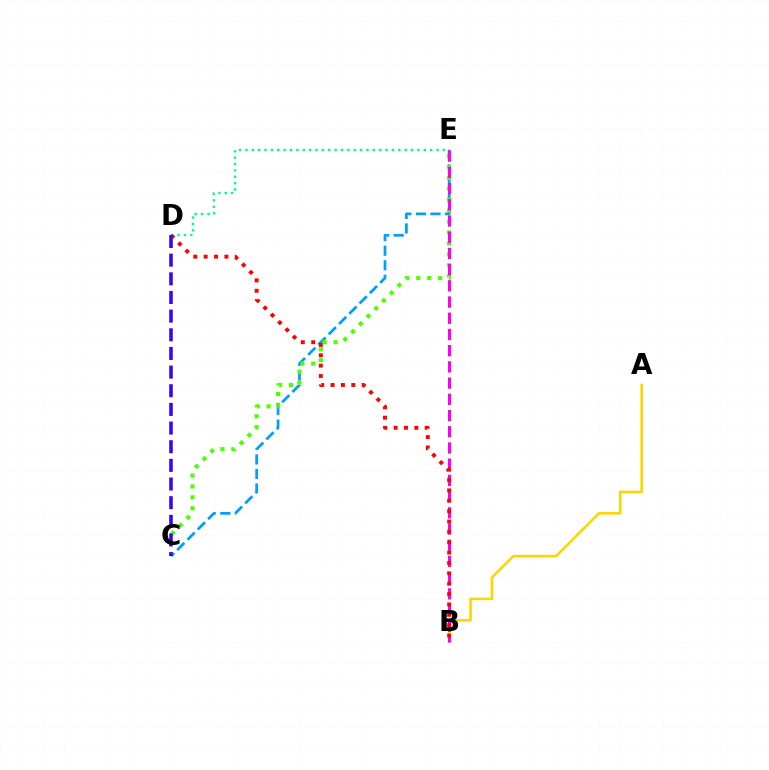{('D', 'E'): [{'color': '#00ff86', 'line_style': 'dotted', 'thickness': 1.73}], ('C', 'E'): [{'color': '#009eff', 'line_style': 'dashed', 'thickness': 1.98}, {'color': '#4fff00', 'line_style': 'dotted', 'thickness': 2.97}], ('A', 'B'): [{'color': '#ffd500', 'line_style': 'solid', 'thickness': 1.87}], ('B', 'E'): [{'color': '#ff00ed', 'line_style': 'dashed', 'thickness': 2.2}], ('B', 'D'): [{'color': '#ff0000', 'line_style': 'dotted', 'thickness': 2.82}], ('C', 'D'): [{'color': '#3700ff', 'line_style': 'dashed', 'thickness': 2.53}]}